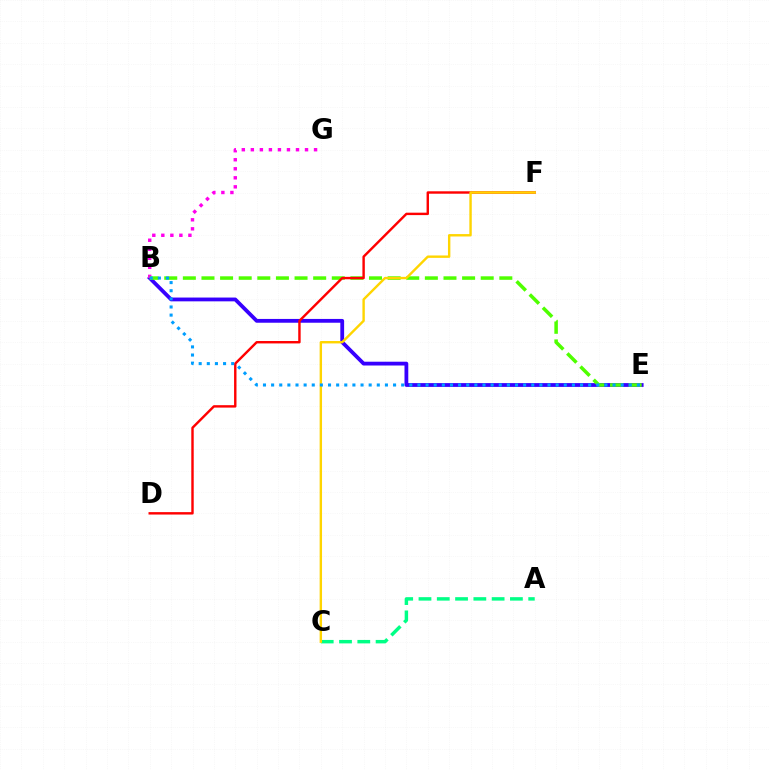{('B', 'E'): [{'color': '#3700ff', 'line_style': 'solid', 'thickness': 2.73}, {'color': '#4fff00', 'line_style': 'dashed', 'thickness': 2.53}, {'color': '#009eff', 'line_style': 'dotted', 'thickness': 2.21}], ('B', 'G'): [{'color': '#ff00ed', 'line_style': 'dotted', 'thickness': 2.45}], ('A', 'C'): [{'color': '#00ff86', 'line_style': 'dashed', 'thickness': 2.48}], ('D', 'F'): [{'color': '#ff0000', 'line_style': 'solid', 'thickness': 1.74}], ('C', 'F'): [{'color': '#ffd500', 'line_style': 'solid', 'thickness': 1.73}]}